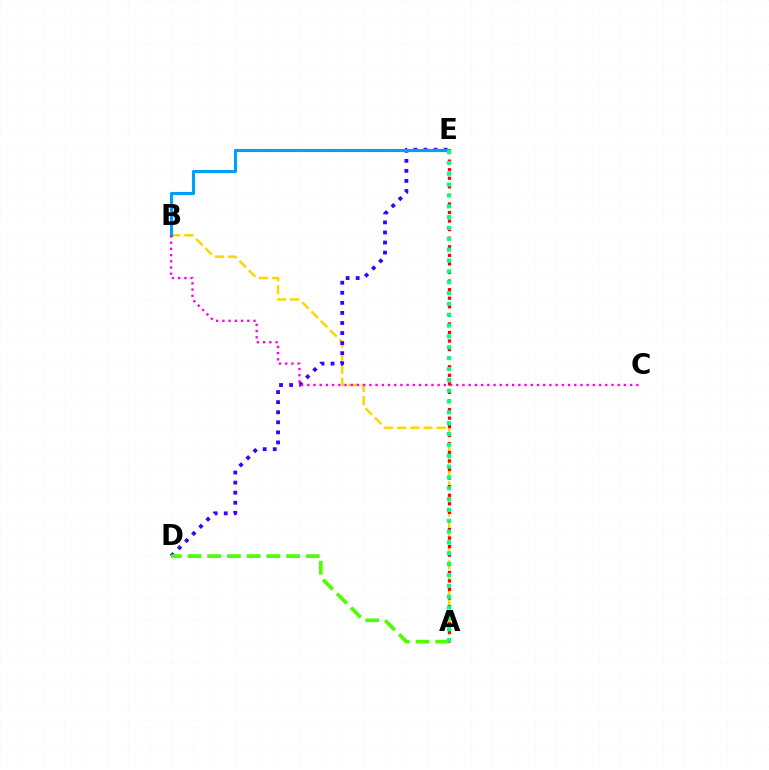{('A', 'B'): [{'color': '#ffd500', 'line_style': 'dashed', 'thickness': 1.79}], ('D', 'E'): [{'color': '#3700ff', 'line_style': 'dotted', 'thickness': 2.73}], ('A', 'D'): [{'color': '#4fff00', 'line_style': 'dashed', 'thickness': 2.68}], ('B', 'E'): [{'color': '#009eff', 'line_style': 'solid', 'thickness': 2.24}], ('B', 'C'): [{'color': '#ff00ed', 'line_style': 'dotted', 'thickness': 1.69}], ('A', 'E'): [{'color': '#ff0000', 'line_style': 'dotted', 'thickness': 2.33}, {'color': '#00ff86', 'line_style': 'dotted', 'thickness': 2.95}]}